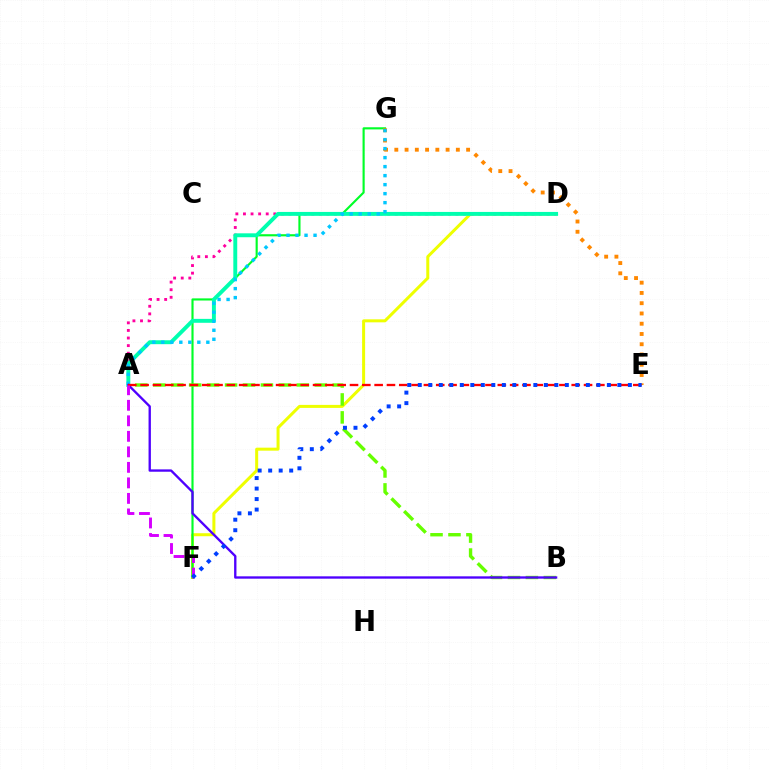{('D', 'F'): [{'color': '#eeff00', 'line_style': 'solid', 'thickness': 2.17}], ('F', 'G'): [{'color': '#00ff27', 'line_style': 'solid', 'thickness': 1.54}], ('A', 'D'): [{'color': '#ff00a0', 'line_style': 'dotted', 'thickness': 2.06}, {'color': '#00ffaf', 'line_style': 'solid', 'thickness': 2.82}], ('E', 'G'): [{'color': '#ff8800', 'line_style': 'dotted', 'thickness': 2.79}], ('A', 'B'): [{'color': '#66ff00', 'line_style': 'dashed', 'thickness': 2.44}, {'color': '#4f00ff', 'line_style': 'solid', 'thickness': 1.69}], ('A', 'G'): [{'color': '#00c7ff', 'line_style': 'dotted', 'thickness': 2.45}], ('A', 'E'): [{'color': '#ff0000', 'line_style': 'dashed', 'thickness': 1.67}], ('A', 'F'): [{'color': '#d600ff', 'line_style': 'dashed', 'thickness': 2.11}], ('E', 'F'): [{'color': '#003fff', 'line_style': 'dotted', 'thickness': 2.85}]}